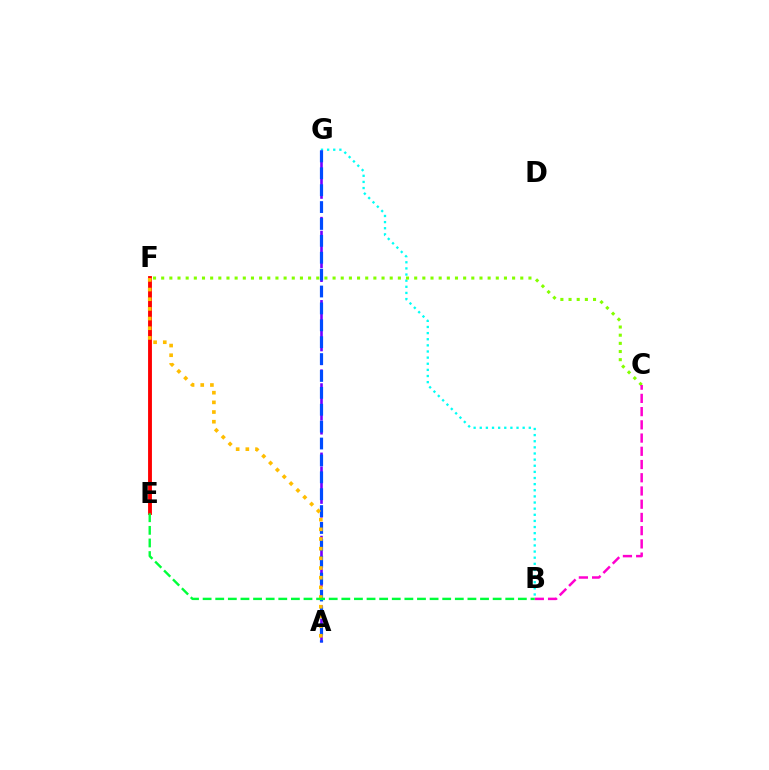{('B', 'G'): [{'color': '#00fff6', 'line_style': 'dotted', 'thickness': 1.67}], ('C', 'F'): [{'color': '#84ff00', 'line_style': 'dotted', 'thickness': 2.22}], ('A', 'G'): [{'color': '#7200ff', 'line_style': 'dashed', 'thickness': 1.88}, {'color': '#004bff', 'line_style': 'dashed', 'thickness': 2.29}], ('B', 'C'): [{'color': '#ff00cf', 'line_style': 'dashed', 'thickness': 1.8}], ('E', 'F'): [{'color': '#ff0000', 'line_style': 'solid', 'thickness': 2.77}], ('A', 'F'): [{'color': '#ffbd00', 'line_style': 'dotted', 'thickness': 2.63}], ('B', 'E'): [{'color': '#00ff39', 'line_style': 'dashed', 'thickness': 1.71}]}